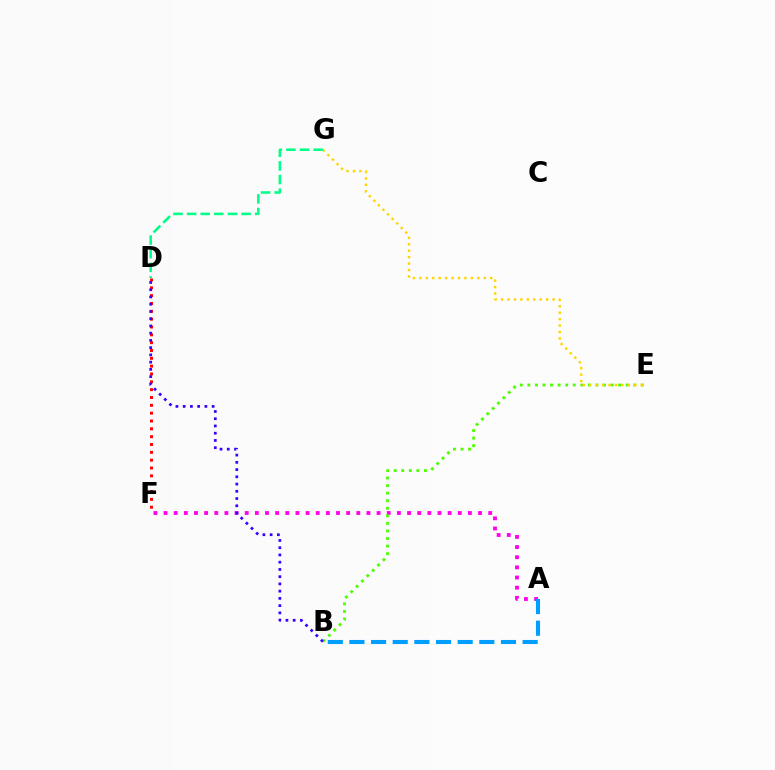{('A', 'F'): [{'color': '#ff00ed', 'line_style': 'dotted', 'thickness': 2.76}], ('D', 'F'): [{'color': '#ff0000', 'line_style': 'dotted', 'thickness': 2.13}], ('B', 'E'): [{'color': '#4fff00', 'line_style': 'dotted', 'thickness': 2.06}], ('E', 'G'): [{'color': '#ffd500', 'line_style': 'dotted', 'thickness': 1.75}], ('A', 'B'): [{'color': '#009eff', 'line_style': 'dashed', 'thickness': 2.94}], ('D', 'G'): [{'color': '#00ff86', 'line_style': 'dashed', 'thickness': 1.85}], ('B', 'D'): [{'color': '#3700ff', 'line_style': 'dotted', 'thickness': 1.97}]}